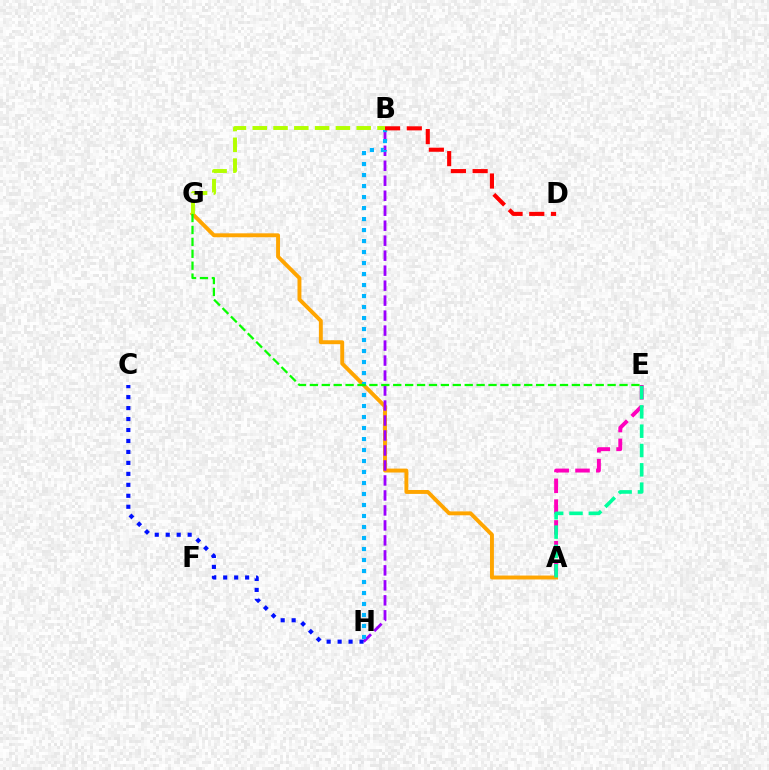{('A', 'G'): [{'color': '#ffa500', 'line_style': 'solid', 'thickness': 2.82}], ('A', 'E'): [{'color': '#ff00bd', 'line_style': 'dashed', 'thickness': 2.83}, {'color': '#00ff9d', 'line_style': 'dashed', 'thickness': 2.63}], ('B', 'H'): [{'color': '#9b00ff', 'line_style': 'dashed', 'thickness': 2.04}, {'color': '#00b5ff', 'line_style': 'dotted', 'thickness': 2.99}], ('B', 'G'): [{'color': '#b3ff00', 'line_style': 'dashed', 'thickness': 2.82}], ('B', 'D'): [{'color': '#ff0000', 'line_style': 'dashed', 'thickness': 2.95}], ('E', 'G'): [{'color': '#08ff00', 'line_style': 'dashed', 'thickness': 1.62}], ('C', 'H'): [{'color': '#0010ff', 'line_style': 'dotted', 'thickness': 2.98}]}